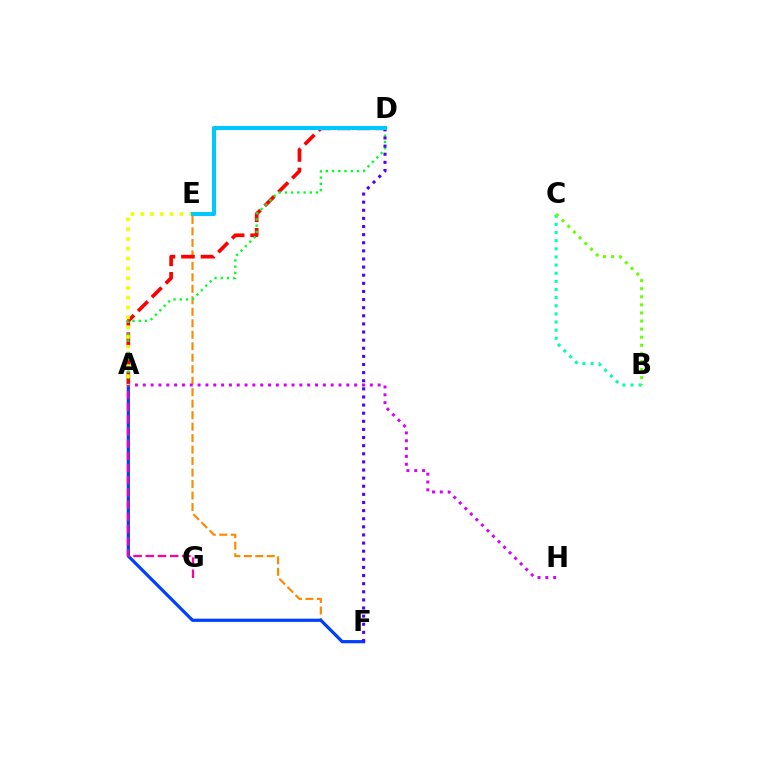{('B', 'C'): [{'color': '#00ffaf', 'line_style': 'dotted', 'thickness': 2.21}, {'color': '#66ff00', 'line_style': 'dotted', 'thickness': 2.2}], ('E', 'F'): [{'color': '#ff8800', 'line_style': 'dashed', 'thickness': 1.56}], ('A', 'D'): [{'color': '#ff0000', 'line_style': 'dashed', 'thickness': 2.65}, {'color': '#00ff27', 'line_style': 'dotted', 'thickness': 1.69}], ('A', 'F'): [{'color': '#003fff', 'line_style': 'solid', 'thickness': 2.3}], ('A', 'G'): [{'color': '#ff00a0', 'line_style': 'dashed', 'thickness': 1.66}], ('D', 'F'): [{'color': '#4f00ff', 'line_style': 'dotted', 'thickness': 2.21}], ('A', 'H'): [{'color': '#d600ff', 'line_style': 'dotted', 'thickness': 2.13}], ('A', 'E'): [{'color': '#eeff00', 'line_style': 'dotted', 'thickness': 2.66}], ('D', 'E'): [{'color': '#00c7ff', 'line_style': 'solid', 'thickness': 2.94}]}